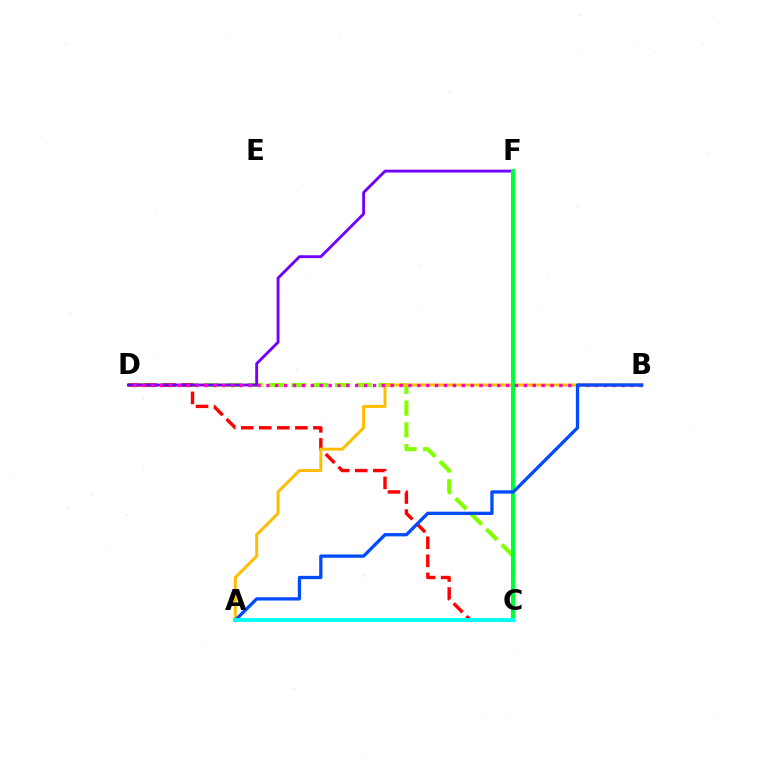{('C', 'D'): [{'color': '#84ff00', 'line_style': 'dashed', 'thickness': 2.96}, {'color': '#ff0000', 'line_style': 'dashed', 'thickness': 2.45}], ('D', 'F'): [{'color': '#7200ff', 'line_style': 'solid', 'thickness': 2.05}], ('A', 'B'): [{'color': '#ffbd00', 'line_style': 'solid', 'thickness': 2.15}, {'color': '#004bff', 'line_style': 'solid', 'thickness': 2.36}], ('C', 'F'): [{'color': '#00ff39', 'line_style': 'solid', 'thickness': 2.97}], ('B', 'D'): [{'color': '#ff00cf', 'line_style': 'dotted', 'thickness': 2.41}], ('A', 'C'): [{'color': '#00fff6', 'line_style': 'solid', 'thickness': 2.77}]}